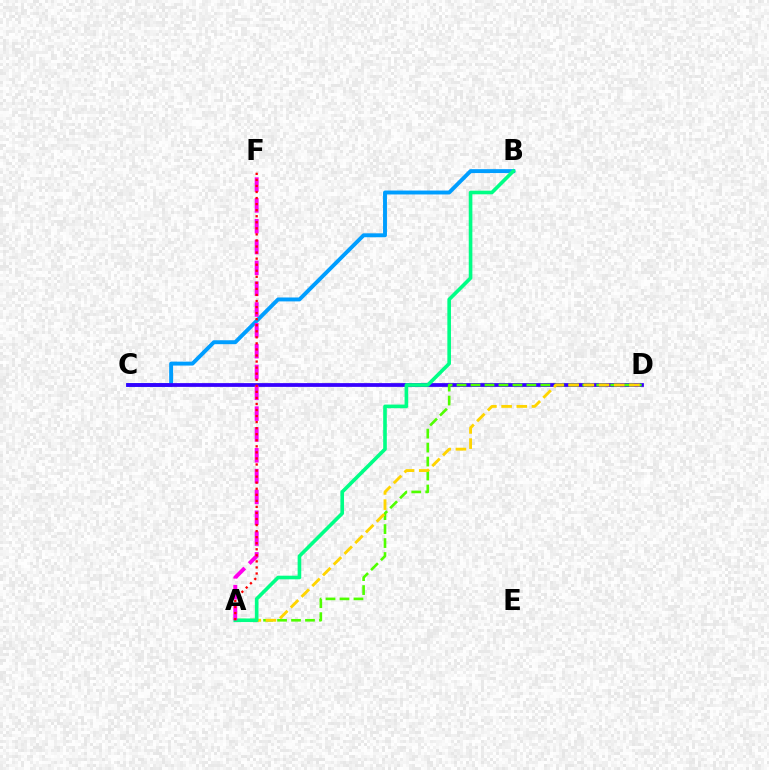{('B', 'C'): [{'color': '#009eff', 'line_style': 'solid', 'thickness': 2.82}], ('C', 'D'): [{'color': '#3700ff', 'line_style': 'solid', 'thickness': 2.7}], ('A', 'D'): [{'color': '#4fff00', 'line_style': 'dashed', 'thickness': 1.9}, {'color': '#ffd500', 'line_style': 'dashed', 'thickness': 2.06}], ('A', 'B'): [{'color': '#00ff86', 'line_style': 'solid', 'thickness': 2.61}], ('A', 'F'): [{'color': '#ff00ed', 'line_style': 'dashed', 'thickness': 2.83}, {'color': '#ff0000', 'line_style': 'dotted', 'thickness': 1.65}]}